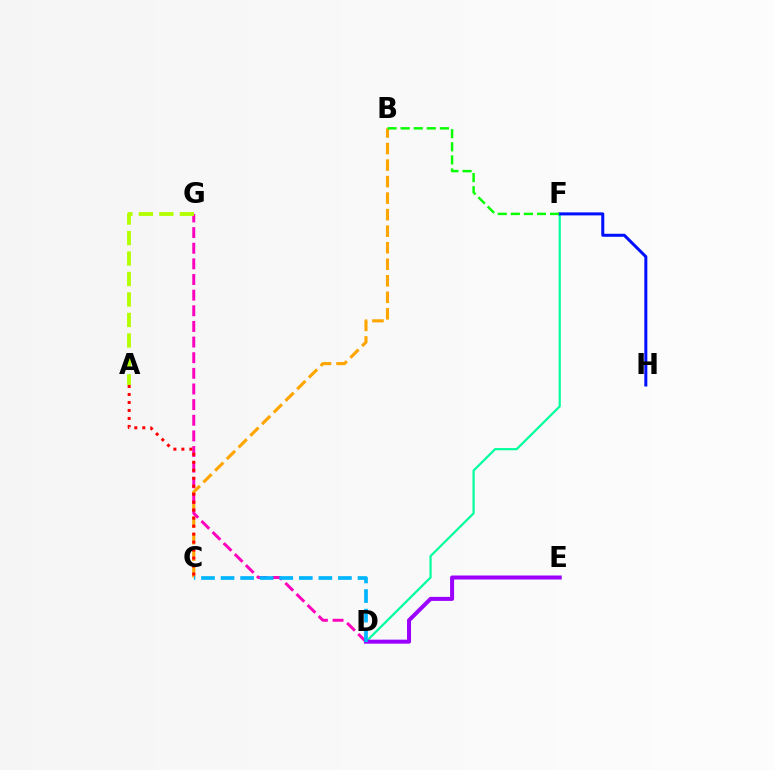{('D', 'F'): [{'color': '#00ff9d', 'line_style': 'solid', 'thickness': 1.58}], ('B', 'C'): [{'color': '#ffa500', 'line_style': 'dashed', 'thickness': 2.25}], ('D', 'G'): [{'color': '#ff00bd', 'line_style': 'dashed', 'thickness': 2.12}], ('F', 'H'): [{'color': '#0010ff', 'line_style': 'solid', 'thickness': 2.17}], ('A', 'C'): [{'color': '#ff0000', 'line_style': 'dotted', 'thickness': 2.17}], ('D', 'E'): [{'color': '#9b00ff', 'line_style': 'solid', 'thickness': 2.89}], ('B', 'F'): [{'color': '#08ff00', 'line_style': 'dashed', 'thickness': 1.78}], ('C', 'D'): [{'color': '#00b5ff', 'line_style': 'dashed', 'thickness': 2.66}], ('A', 'G'): [{'color': '#b3ff00', 'line_style': 'dashed', 'thickness': 2.78}]}